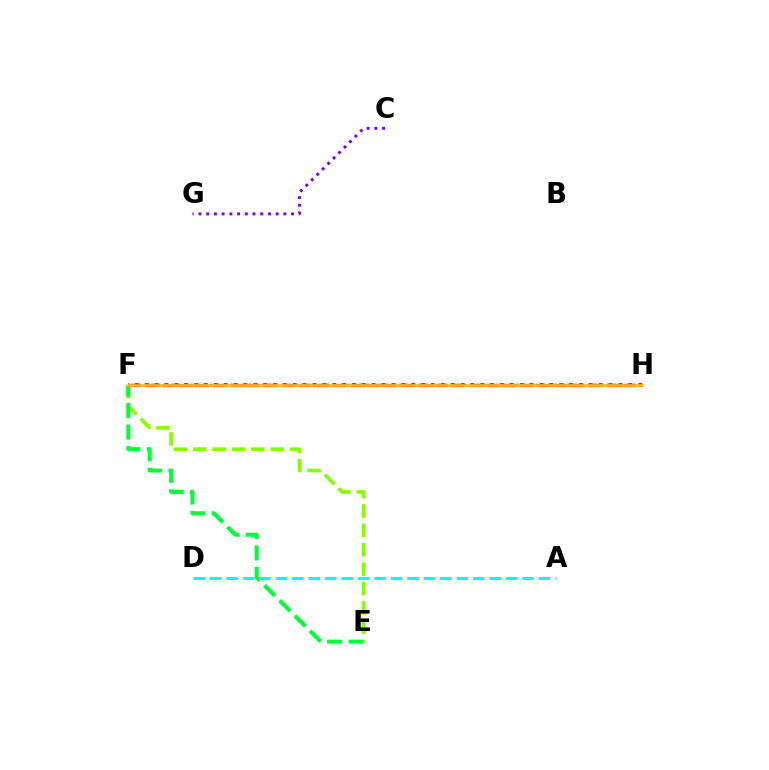{('F', 'H'): [{'color': '#004bff', 'line_style': 'dotted', 'thickness': 1.77}, {'color': '#ff0000', 'line_style': 'dotted', 'thickness': 2.68}, {'color': '#ff00cf', 'line_style': 'dashed', 'thickness': 2.32}, {'color': '#ffbd00', 'line_style': 'solid', 'thickness': 1.88}], ('E', 'F'): [{'color': '#84ff00', 'line_style': 'dashed', 'thickness': 2.63}, {'color': '#00ff39', 'line_style': 'dashed', 'thickness': 2.92}], ('A', 'D'): [{'color': '#00fff6', 'line_style': 'dashed', 'thickness': 2.23}], ('C', 'G'): [{'color': '#7200ff', 'line_style': 'dotted', 'thickness': 2.1}]}